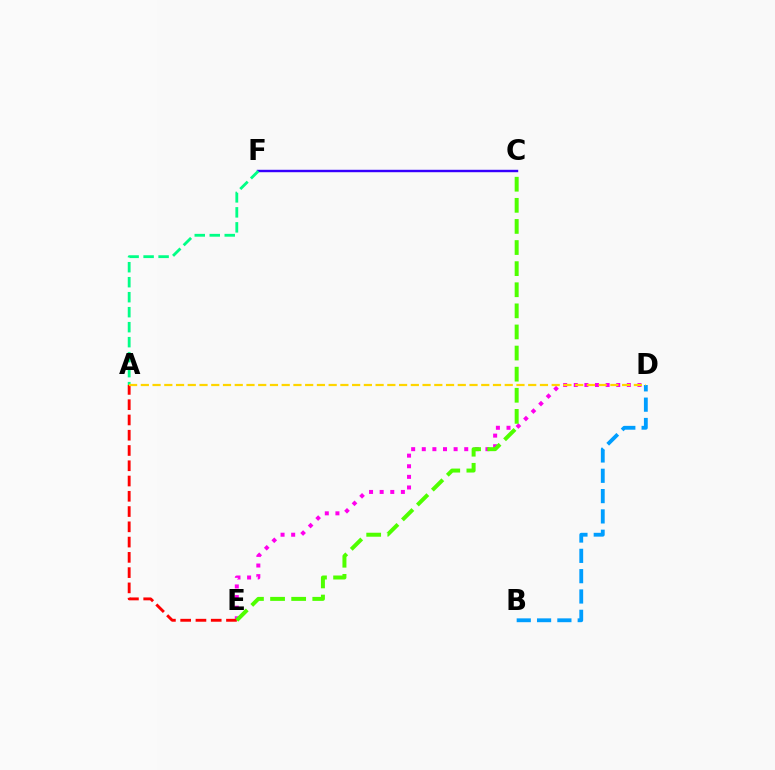{('C', 'F'): [{'color': '#3700ff', 'line_style': 'solid', 'thickness': 1.74}], ('D', 'E'): [{'color': '#ff00ed', 'line_style': 'dotted', 'thickness': 2.88}], ('A', 'E'): [{'color': '#ff0000', 'line_style': 'dashed', 'thickness': 2.07}], ('A', 'F'): [{'color': '#00ff86', 'line_style': 'dashed', 'thickness': 2.04}], ('B', 'D'): [{'color': '#009eff', 'line_style': 'dashed', 'thickness': 2.76}], ('C', 'E'): [{'color': '#4fff00', 'line_style': 'dashed', 'thickness': 2.87}], ('A', 'D'): [{'color': '#ffd500', 'line_style': 'dashed', 'thickness': 1.59}]}